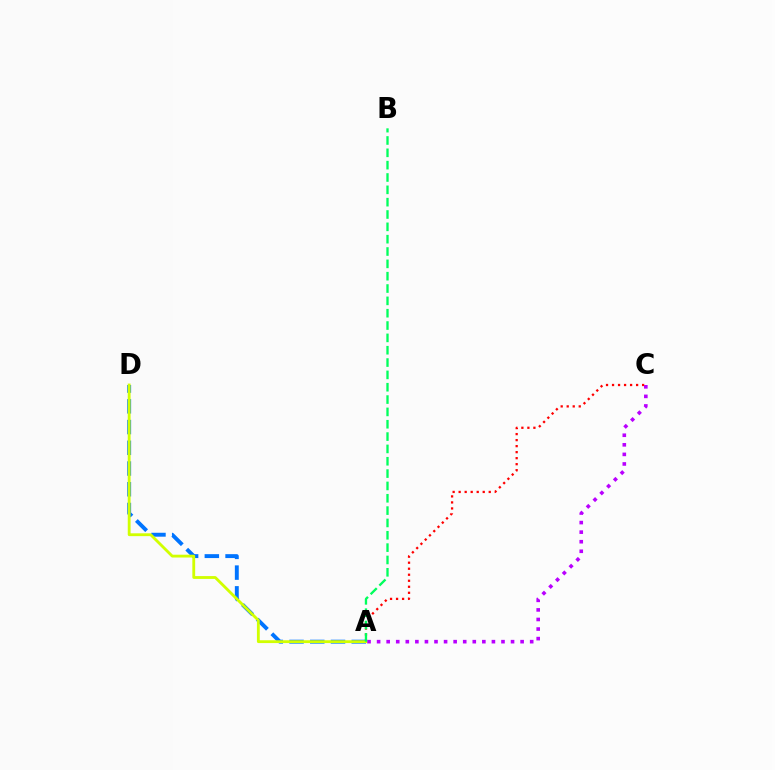{('A', 'D'): [{'color': '#0074ff', 'line_style': 'dashed', 'thickness': 2.82}, {'color': '#d1ff00', 'line_style': 'solid', 'thickness': 2.04}], ('A', 'C'): [{'color': '#ff0000', 'line_style': 'dotted', 'thickness': 1.63}, {'color': '#b900ff', 'line_style': 'dotted', 'thickness': 2.6}], ('A', 'B'): [{'color': '#00ff5c', 'line_style': 'dashed', 'thickness': 1.68}]}